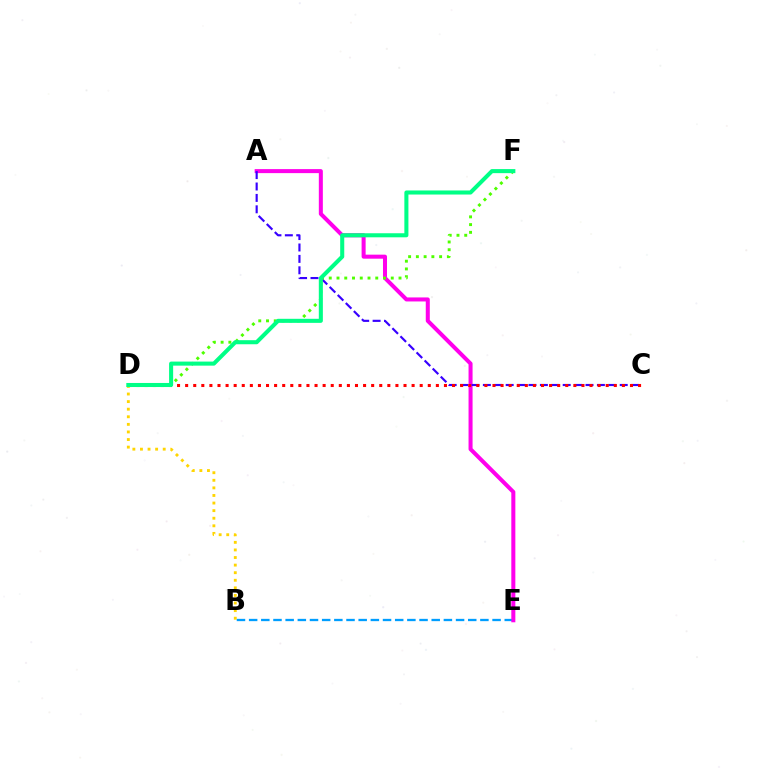{('B', 'D'): [{'color': '#ffd500', 'line_style': 'dotted', 'thickness': 2.06}], ('B', 'E'): [{'color': '#009eff', 'line_style': 'dashed', 'thickness': 1.65}], ('A', 'E'): [{'color': '#ff00ed', 'line_style': 'solid', 'thickness': 2.9}], ('A', 'C'): [{'color': '#3700ff', 'line_style': 'dashed', 'thickness': 1.55}], ('D', 'F'): [{'color': '#4fff00', 'line_style': 'dotted', 'thickness': 2.11}, {'color': '#00ff86', 'line_style': 'solid', 'thickness': 2.92}], ('C', 'D'): [{'color': '#ff0000', 'line_style': 'dotted', 'thickness': 2.2}]}